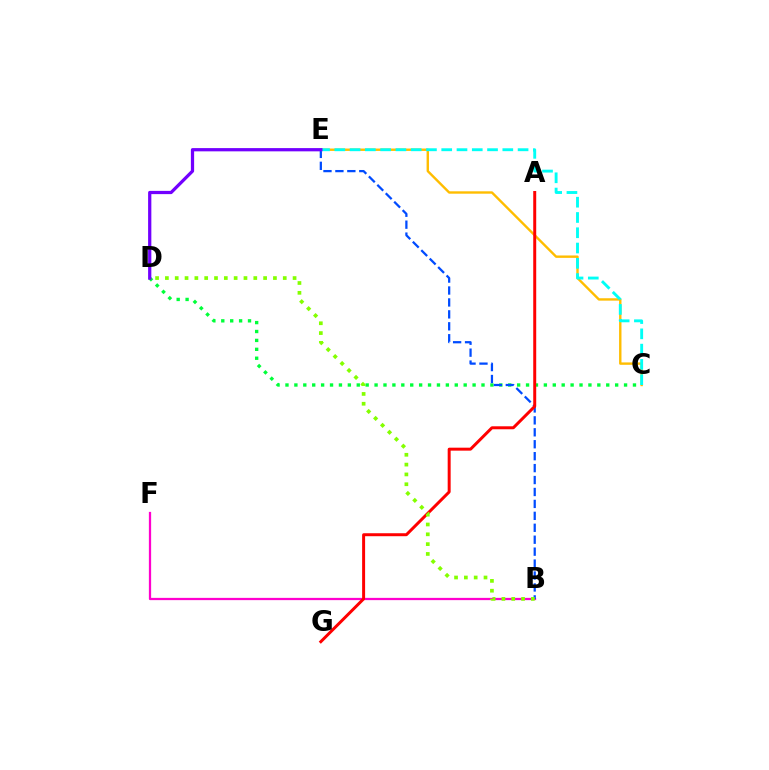{('C', 'D'): [{'color': '#00ff39', 'line_style': 'dotted', 'thickness': 2.42}], ('C', 'E'): [{'color': '#ffbd00', 'line_style': 'solid', 'thickness': 1.72}, {'color': '#00fff6', 'line_style': 'dashed', 'thickness': 2.07}], ('B', 'F'): [{'color': '#ff00cf', 'line_style': 'solid', 'thickness': 1.63}], ('B', 'E'): [{'color': '#004bff', 'line_style': 'dashed', 'thickness': 1.62}], ('D', 'E'): [{'color': '#7200ff', 'line_style': 'solid', 'thickness': 2.33}], ('A', 'G'): [{'color': '#ff0000', 'line_style': 'solid', 'thickness': 2.14}], ('B', 'D'): [{'color': '#84ff00', 'line_style': 'dotted', 'thickness': 2.67}]}